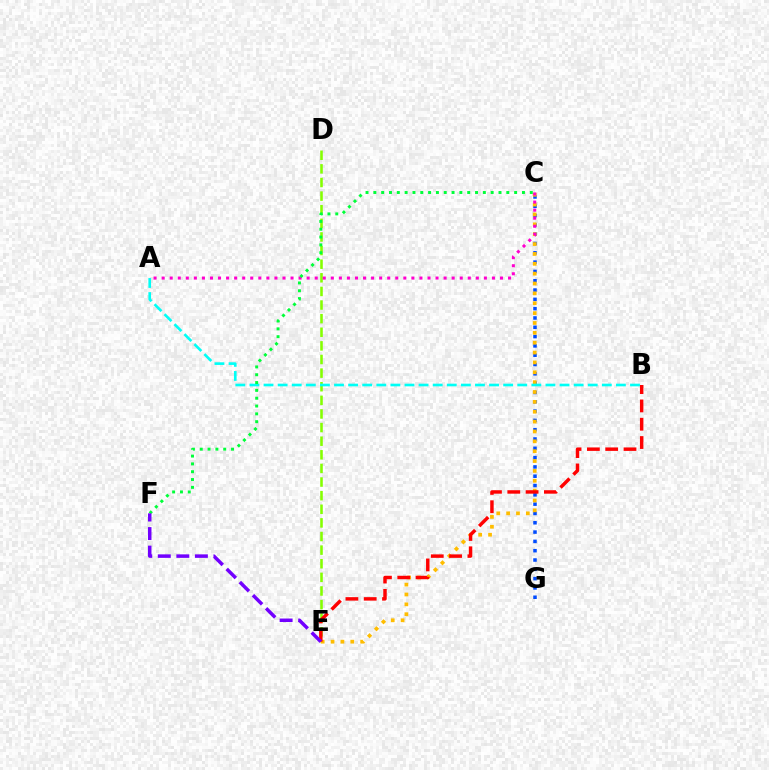{('C', 'G'): [{'color': '#004bff', 'line_style': 'dotted', 'thickness': 2.53}], ('D', 'E'): [{'color': '#84ff00', 'line_style': 'dashed', 'thickness': 1.85}], ('C', 'E'): [{'color': '#ffbd00', 'line_style': 'dotted', 'thickness': 2.68}], ('A', 'B'): [{'color': '#00fff6', 'line_style': 'dashed', 'thickness': 1.91}], ('A', 'C'): [{'color': '#ff00cf', 'line_style': 'dotted', 'thickness': 2.19}], ('C', 'F'): [{'color': '#00ff39', 'line_style': 'dotted', 'thickness': 2.13}], ('B', 'E'): [{'color': '#ff0000', 'line_style': 'dashed', 'thickness': 2.49}], ('E', 'F'): [{'color': '#7200ff', 'line_style': 'dashed', 'thickness': 2.52}]}